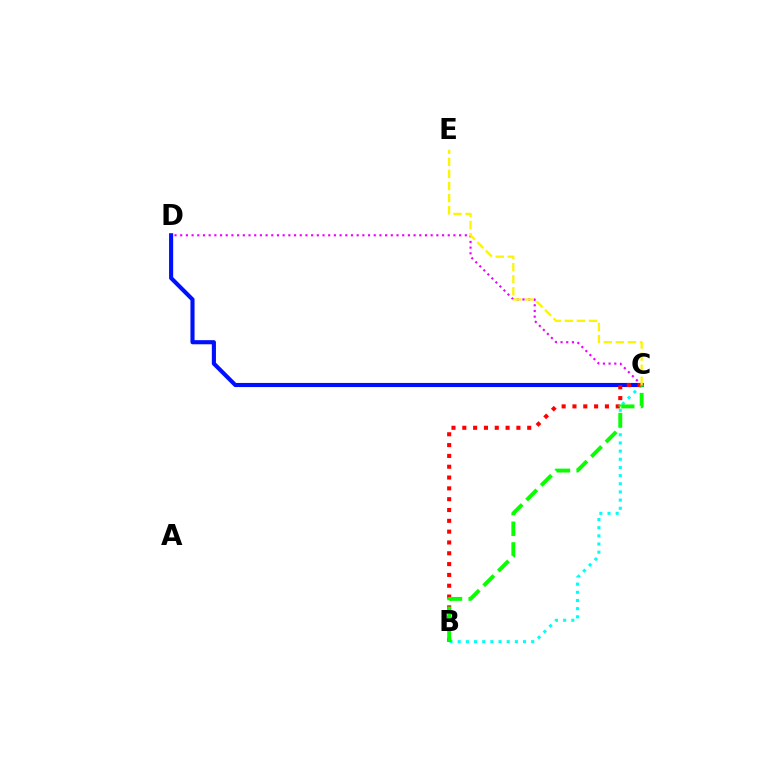{('C', 'D'): [{'color': '#ee00ff', 'line_style': 'dotted', 'thickness': 1.55}, {'color': '#0010ff', 'line_style': 'solid', 'thickness': 2.96}], ('B', 'C'): [{'color': '#00fff6', 'line_style': 'dotted', 'thickness': 2.22}, {'color': '#ff0000', 'line_style': 'dotted', 'thickness': 2.94}, {'color': '#08ff00', 'line_style': 'dashed', 'thickness': 2.81}], ('C', 'E'): [{'color': '#fcf500', 'line_style': 'dashed', 'thickness': 1.64}]}